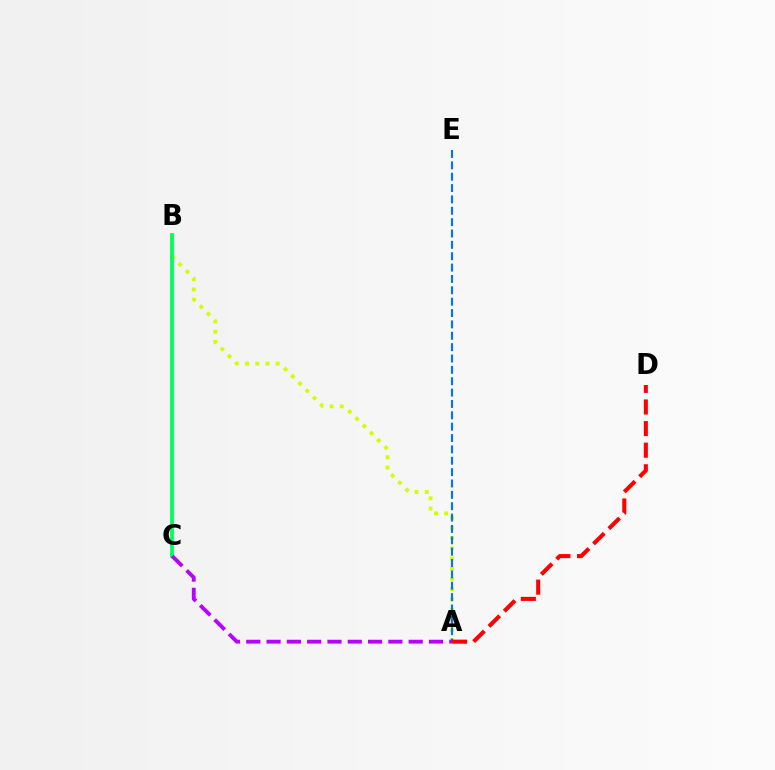{('A', 'B'): [{'color': '#d1ff00', 'line_style': 'dotted', 'thickness': 2.78}], ('B', 'C'): [{'color': '#00ff5c', 'line_style': 'solid', 'thickness': 2.76}], ('A', 'E'): [{'color': '#0074ff', 'line_style': 'dashed', 'thickness': 1.54}], ('A', 'D'): [{'color': '#ff0000', 'line_style': 'dashed', 'thickness': 2.93}], ('A', 'C'): [{'color': '#b900ff', 'line_style': 'dashed', 'thickness': 2.76}]}